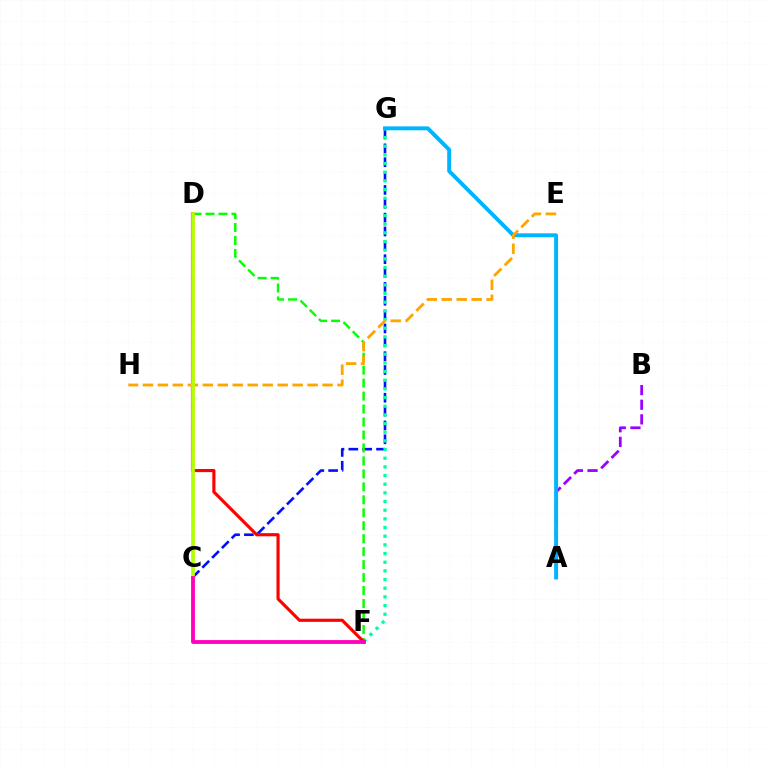{('A', 'B'): [{'color': '#9b00ff', 'line_style': 'dashed', 'thickness': 1.99}], ('C', 'G'): [{'color': '#0010ff', 'line_style': 'dashed', 'thickness': 1.88}], ('F', 'G'): [{'color': '#00ff9d', 'line_style': 'dotted', 'thickness': 2.35}], ('D', 'F'): [{'color': '#08ff00', 'line_style': 'dashed', 'thickness': 1.76}, {'color': '#ff0000', 'line_style': 'solid', 'thickness': 2.26}], ('A', 'G'): [{'color': '#00b5ff', 'line_style': 'solid', 'thickness': 2.82}], ('E', 'H'): [{'color': '#ffa500', 'line_style': 'dashed', 'thickness': 2.03}], ('C', 'D'): [{'color': '#b3ff00', 'line_style': 'solid', 'thickness': 2.67}], ('C', 'F'): [{'color': '#ff00bd', 'line_style': 'solid', 'thickness': 2.75}]}